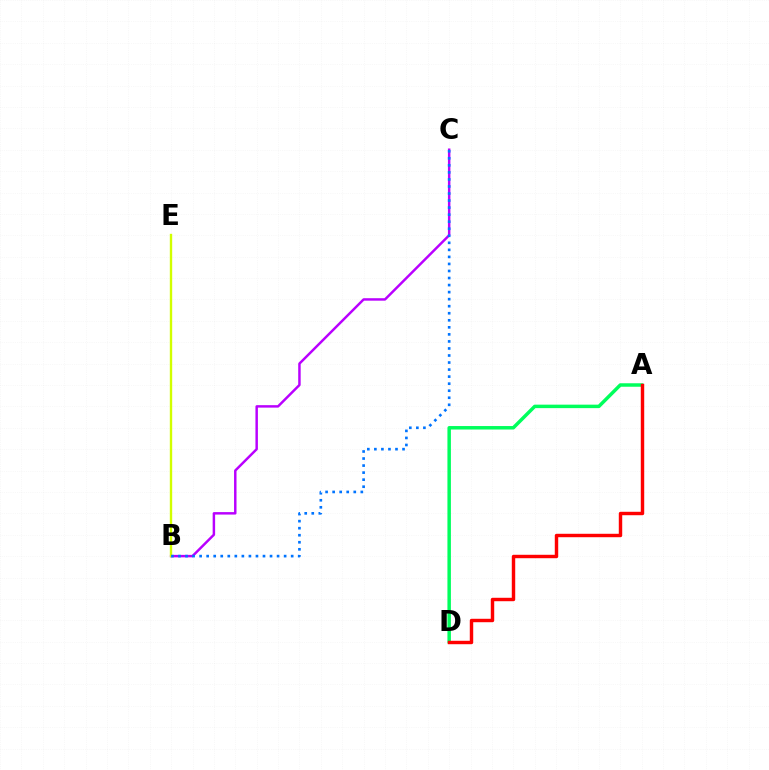{('A', 'D'): [{'color': '#00ff5c', 'line_style': 'solid', 'thickness': 2.5}, {'color': '#ff0000', 'line_style': 'solid', 'thickness': 2.47}], ('B', 'C'): [{'color': '#b900ff', 'line_style': 'solid', 'thickness': 1.77}, {'color': '#0074ff', 'line_style': 'dotted', 'thickness': 1.91}], ('B', 'E'): [{'color': '#d1ff00', 'line_style': 'solid', 'thickness': 1.71}]}